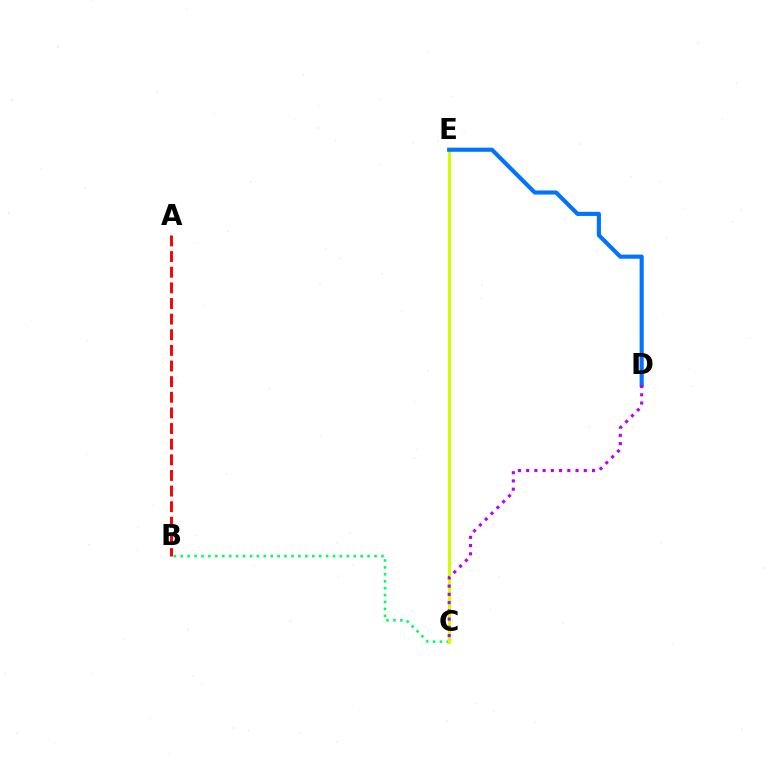{('B', 'C'): [{'color': '#00ff5c', 'line_style': 'dotted', 'thickness': 1.88}], ('C', 'E'): [{'color': '#d1ff00', 'line_style': 'solid', 'thickness': 2.24}], ('A', 'B'): [{'color': '#ff0000', 'line_style': 'dashed', 'thickness': 2.12}], ('D', 'E'): [{'color': '#0074ff', 'line_style': 'solid', 'thickness': 2.96}], ('C', 'D'): [{'color': '#b900ff', 'line_style': 'dotted', 'thickness': 2.24}]}